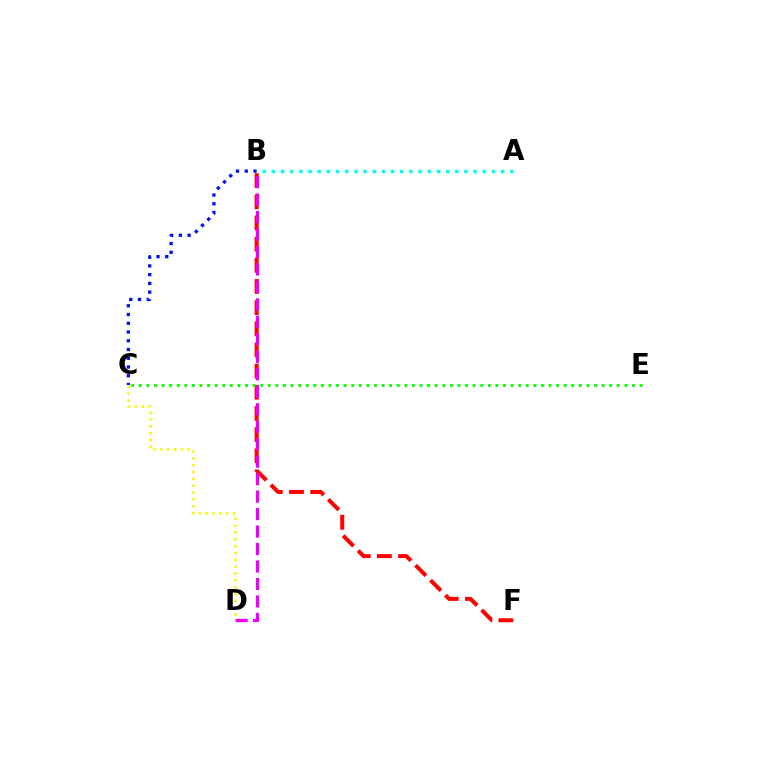{('B', 'F'): [{'color': '#ff0000', 'line_style': 'dashed', 'thickness': 2.88}], ('C', 'E'): [{'color': '#08ff00', 'line_style': 'dotted', 'thickness': 2.06}], ('B', 'C'): [{'color': '#0010ff', 'line_style': 'dotted', 'thickness': 2.38}], ('A', 'B'): [{'color': '#00fff6', 'line_style': 'dotted', 'thickness': 2.49}], ('B', 'D'): [{'color': '#ee00ff', 'line_style': 'dashed', 'thickness': 2.37}], ('C', 'D'): [{'color': '#fcf500', 'line_style': 'dotted', 'thickness': 1.86}]}